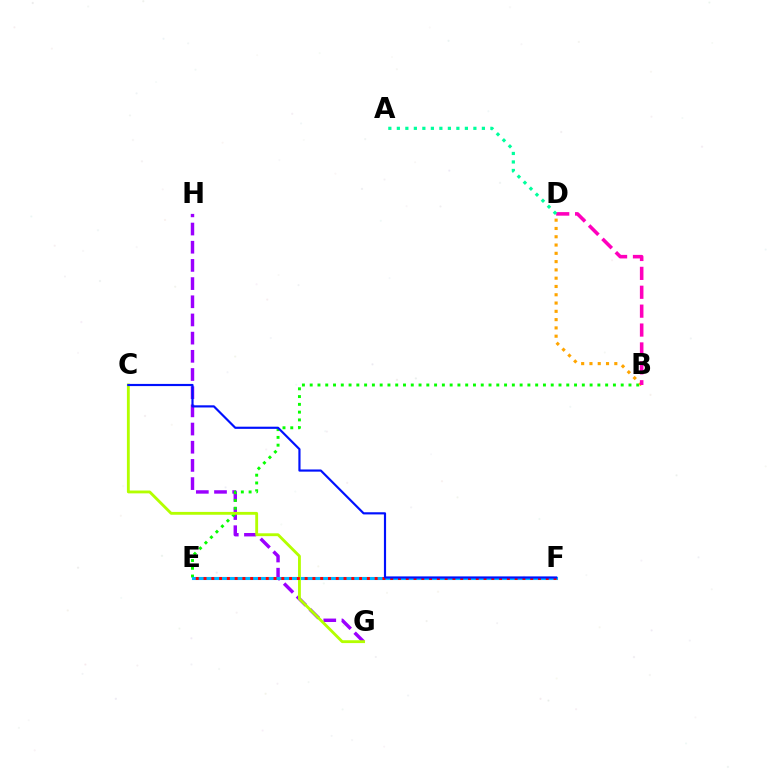{('G', 'H'): [{'color': '#9b00ff', 'line_style': 'dashed', 'thickness': 2.47}], ('B', 'E'): [{'color': '#08ff00', 'line_style': 'dotted', 'thickness': 2.11}], ('E', 'F'): [{'color': '#00b5ff', 'line_style': 'solid', 'thickness': 2.22}, {'color': '#ff0000', 'line_style': 'dotted', 'thickness': 2.11}], ('B', 'D'): [{'color': '#ffa500', 'line_style': 'dotted', 'thickness': 2.25}, {'color': '#ff00bd', 'line_style': 'dashed', 'thickness': 2.57}], ('C', 'G'): [{'color': '#b3ff00', 'line_style': 'solid', 'thickness': 2.05}], ('C', 'F'): [{'color': '#0010ff', 'line_style': 'solid', 'thickness': 1.56}], ('A', 'D'): [{'color': '#00ff9d', 'line_style': 'dotted', 'thickness': 2.31}]}